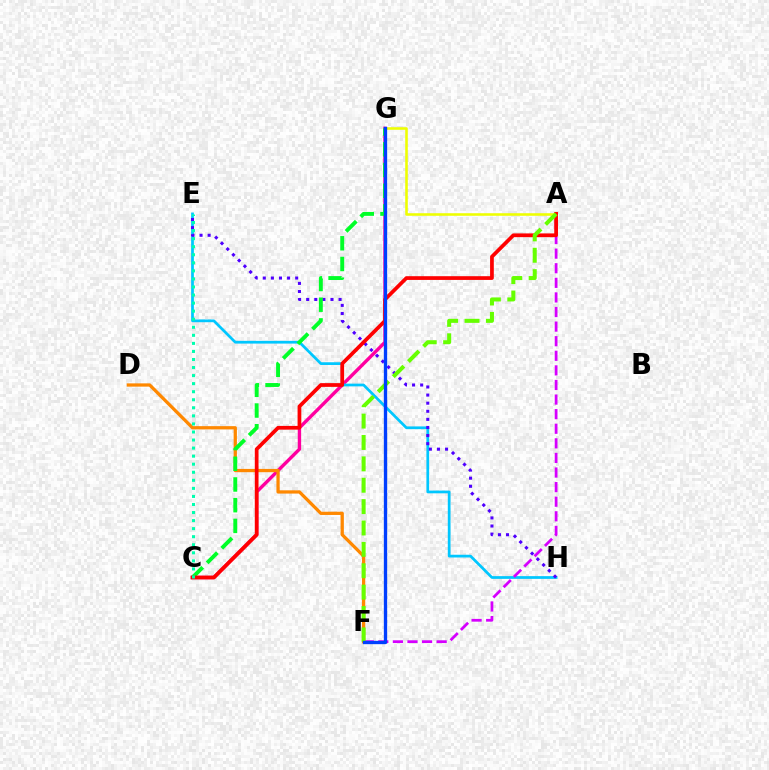{('C', 'G'): [{'color': '#ff00a0', 'line_style': 'solid', 'thickness': 2.43}, {'color': '#00ff27', 'line_style': 'dashed', 'thickness': 2.81}], ('E', 'H'): [{'color': '#00c7ff', 'line_style': 'solid', 'thickness': 1.97}, {'color': '#4f00ff', 'line_style': 'dotted', 'thickness': 2.2}], ('D', 'F'): [{'color': '#ff8800', 'line_style': 'solid', 'thickness': 2.35}], ('A', 'G'): [{'color': '#eeff00', 'line_style': 'solid', 'thickness': 1.85}], ('A', 'F'): [{'color': '#d600ff', 'line_style': 'dashed', 'thickness': 1.98}, {'color': '#66ff00', 'line_style': 'dashed', 'thickness': 2.9}], ('A', 'C'): [{'color': '#ff0000', 'line_style': 'solid', 'thickness': 2.69}], ('F', 'G'): [{'color': '#003fff', 'line_style': 'solid', 'thickness': 2.39}], ('C', 'E'): [{'color': '#00ffaf', 'line_style': 'dotted', 'thickness': 2.19}]}